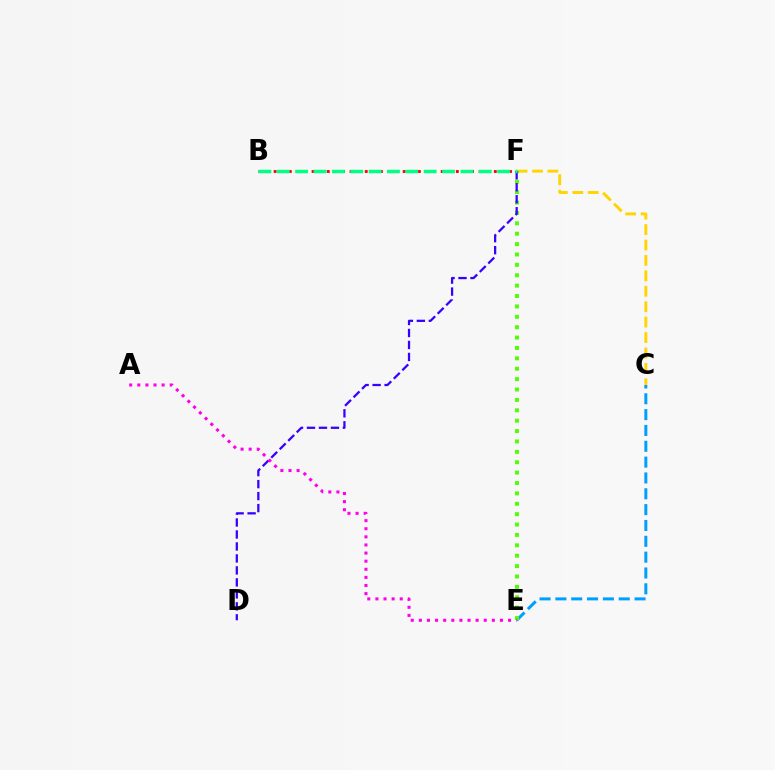{('C', 'E'): [{'color': '#009eff', 'line_style': 'dashed', 'thickness': 2.15}], ('B', 'F'): [{'color': '#ff0000', 'line_style': 'dotted', 'thickness': 2.06}, {'color': '#00ff86', 'line_style': 'dashed', 'thickness': 2.49}], ('C', 'F'): [{'color': '#ffd500', 'line_style': 'dashed', 'thickness': 2.1}], ('E', 'F'): [{'color': '#4fff00', 'line_style': 'dotted', 'thickness': 2.82}], ('D', 'F'): [{'color': '#3700ff', 'line_style': 'dashed', 'thickness': 1.63}], ('A', 'E'): [{'color': '#ff00ed', 'line_style': 'dotted', 'thickness': 2.2}]}